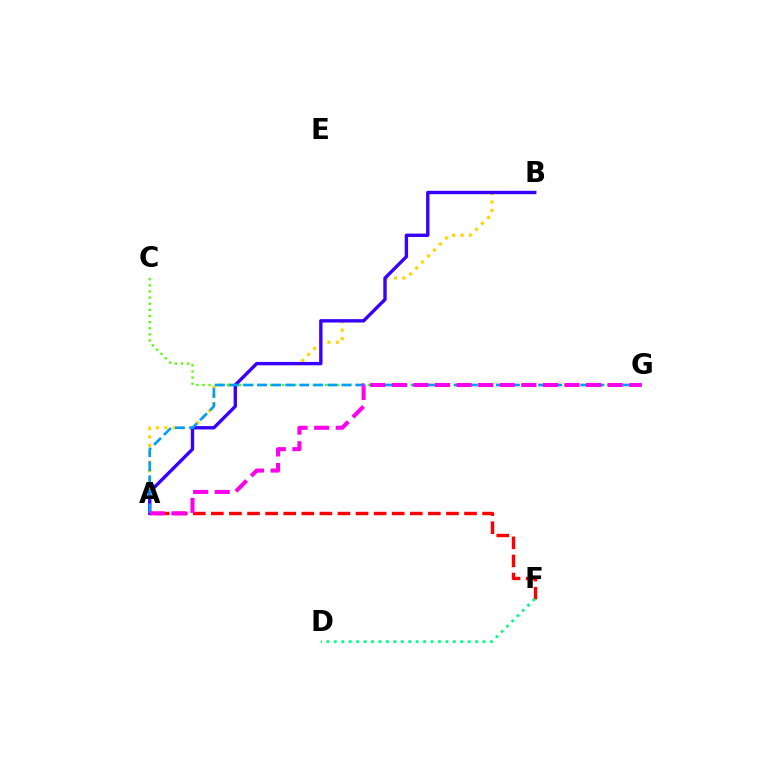{('A', 'B'): [{'color': '#ffd500', 'line_style': 'dotted', 'thickness': 2.29}, {'color': '#3700ff', 'line_style': 'solid', 'thickness': 2.43}], ('C', 'G'): [{'color': '#4fff00', 'line_style': 'dotted', 'thickness': 1.66}], ('A', 'F'): [{'color': '#ff0000', 'line_style': 'dashed', 'thickness': 2.46}], ('D', 'F'): [{'color': '#00ff86', 'line_style': 'dotted', 'thickness': 2.02}], ('A', 'G'): [{'color': '#009eff', 'line_style': 'dashed', 'thickness': 1.91}, {'color': '#ff00ed', 'line_style': 'dashed', 'thickness': 2.93}]}